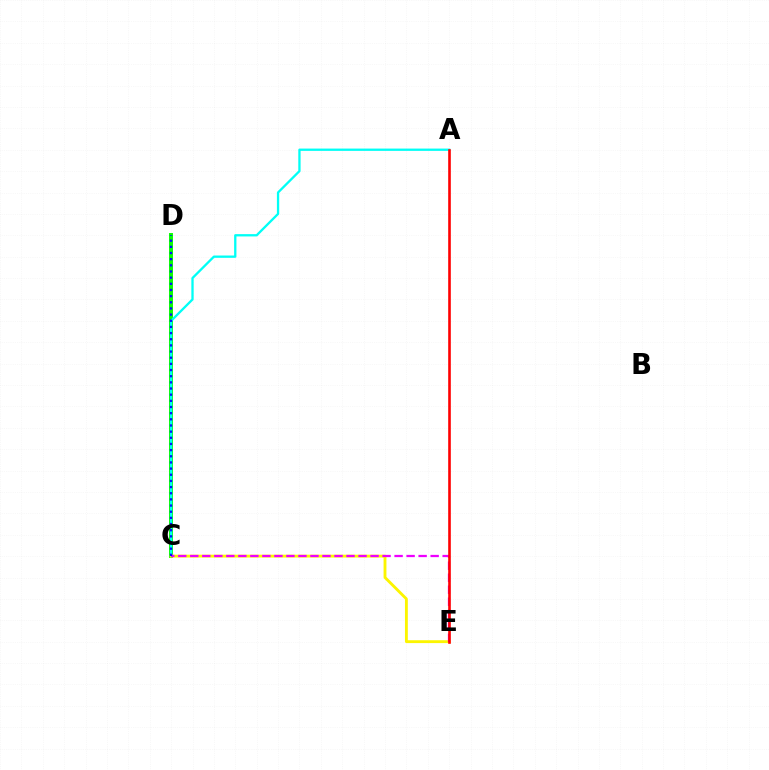{('C', 'D'): [{'color': '#08ff00', 'line_style': 'solid', 'thickness': 2.84}, {'color': '#0010ff', 'line_style': 'dotted', 'thickness': 1.67}], ('A', 'C'): [{'color': '#00fff6', 'line_style': 'solid', 'thickness': 1.66}], ('C', 'E'): [{'color': '#fcf500', 'line_style': 'solid', 'thickness': 2.05}, {'color': '#ee00ff', 'line_style': 'dashed', 'thickness': 1.63}], ('A', 'E'): [{'color': '#ff0000', 'line_style': 'solid', 'thickness': 1.88}]}